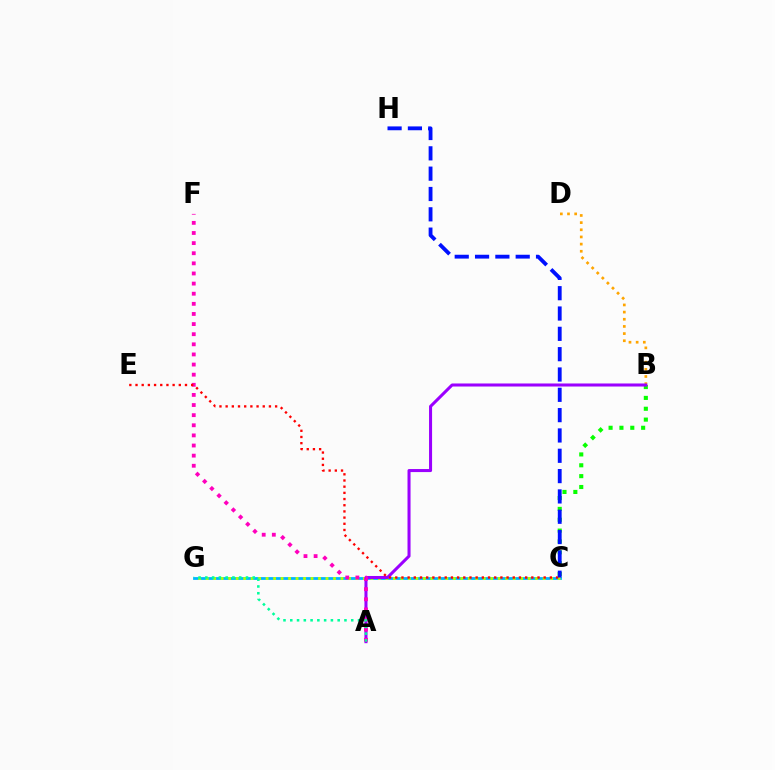{('B', 'D'): [{'color': '#ffa500', 'line_style': 'dotted', 'thickness': 1.95}], ('C', 'G'): [{'color': '#00b5ff', 'line_style': 'solid', 'thickness': 2.01}, {'color': '#b3ff00', 'line_style': 'dotted', 'thickness': 2.03}], ('B', 'C'): [{'color': '#08ff00', 'line_style': 'dotted', 'thickness': 2.95}], ('A', 'B'): [{'color': '#9b00ff', 'line_style': 'solid', 'thickness': 2.19}], ('A', 'F'): [{'color': '#ff00bd', 'line_style': 'dotted', 'thickness': 2.75}], ('C', 'E'): [{'color': '#ff0000', 'line_style': 'dotted', 'thickness': 1.68}], ('A', 'G'): [{'color': '#00ff9d', 'line_style': 'dotted', 'thickness': 1.84}], ('C', 'H'): [{'color': '#0010ff', 'line_style': 'dashed', 'thickness': 2.76}]}